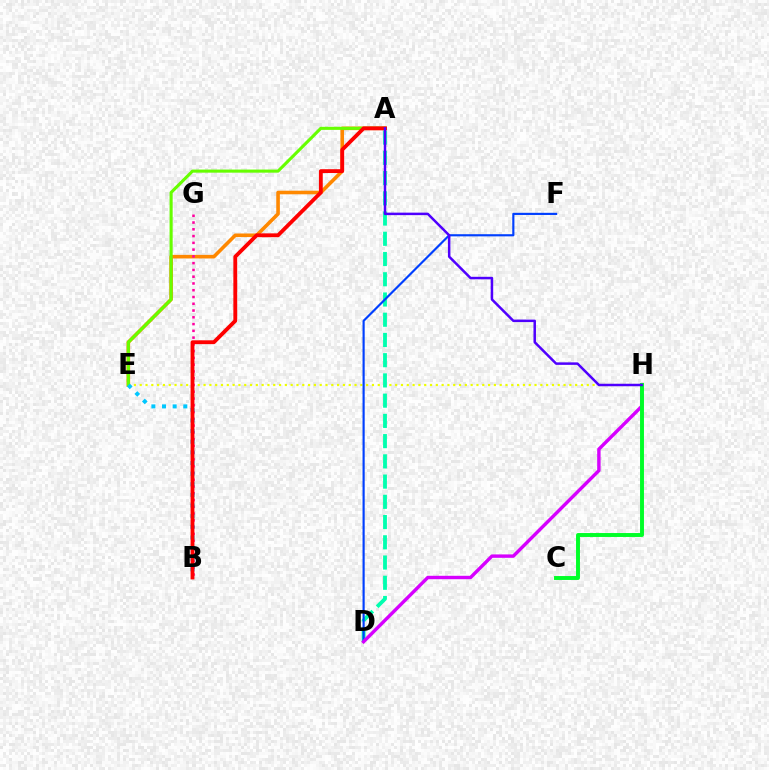{('A', 'E'): [{'color': '#ff8800', 'line_style': 'solid', 'thickness': 2.59}, {'color': '#66ff00', 'line_style': 'solid', 'thickness': 2.23}], ('E', 'H'): [{'color': '#eeff00', 'line_style': 'dotted', 'thickness': 1.58}], ('A', 'D'): [{'color': '#00ffaf', 'line_style': 'dashed', 'thickness': 2.75}], ('D', 'F'): [{'color': '#003fff', 'line_style': 'solid', 'thickness': 1.55}], ('D', 'H'): [{'color': '#d600ff', 'line_style': 'solid', 'thickness': 2.45}], ('B', 'G'): [{'color': '#ff00a0', 'line_style': 'dotted', 'thickness': 1.84}], ('B', 'E'): [{'color': '#00c7ff', 'line_style': 'dotted', 'thickness': 2.89}], ('A', 'B'): [{'color': '#ff0000', 'line_style': 'solid', 'thickness': 2.76}], ('C', 'H'): [{'color': '#00ff27', 'line_style': 'solid', 'thickness': 2.82}], ('A', 'H'): [{'color': '#4f00ff', 'line_style': 'solid', 'thickness': 1.8}]}